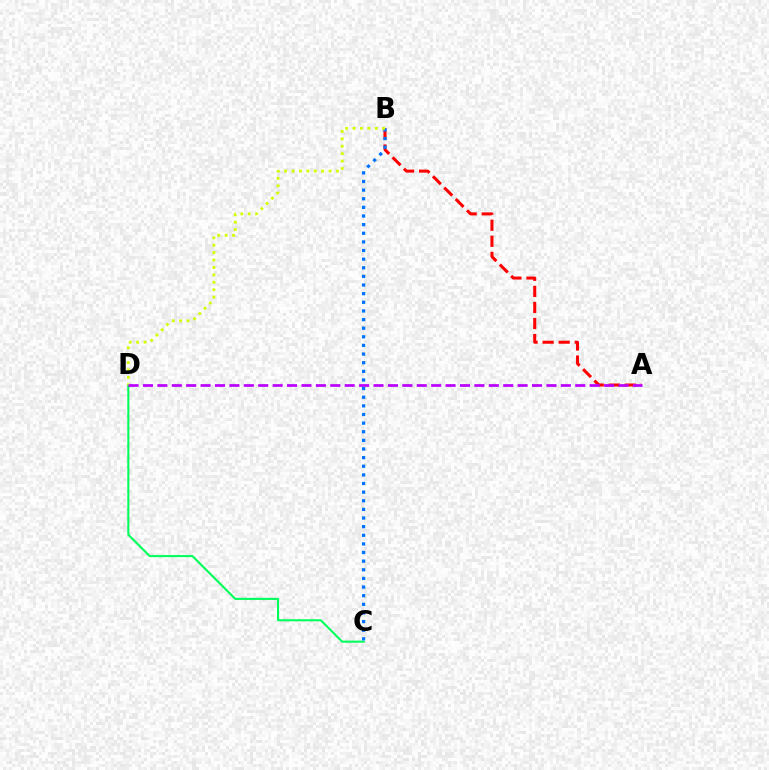{('C', 'D'): [{'color': '#00ff5c', 'line_style': 'solid', 'thickness': 1.51}], ('A', 'B'): [{'color': '#ff0000', 'line_style': 'dashed', 'thickness': 2.18}], ('B', 'C'): [{'color': '#0074ff', 'line_style': 'dotted', 'thickness': 2.34}], ('B', 'D'): [{'color': '#d1ff00', 'line_style': 'dotted', 'thickness': 2.01}], ('A', 'D'): [{'color': '#b900ff', 'line_style': 'dashed', 'thickness': 1.96}]}